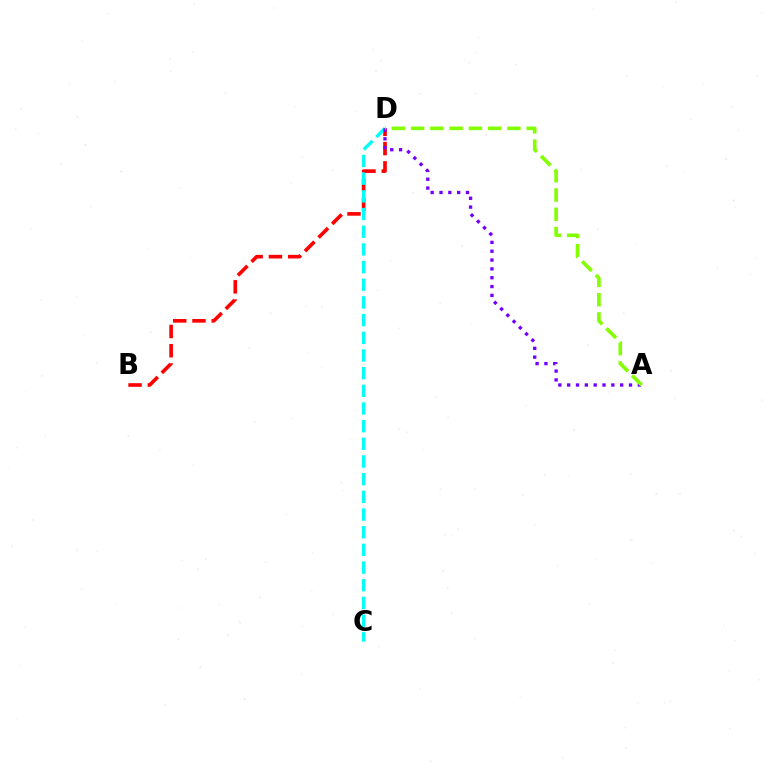{('B', 'D'): [{'color': '#ff0000', 'line_style': 'dashed', 'thickness': 2.62}], ('C', 'D'): [{'color': '#00fff6', 'line_style': 'dashed', 'thickness': 2.4}], ('A', 'D'): [{'color': '#7200ff', 'line_style': 'dotted', 'thickness': 2.4}, {'color': '#84ff00', 'line_style': 'dashed', 'thickness': 2.62}]}